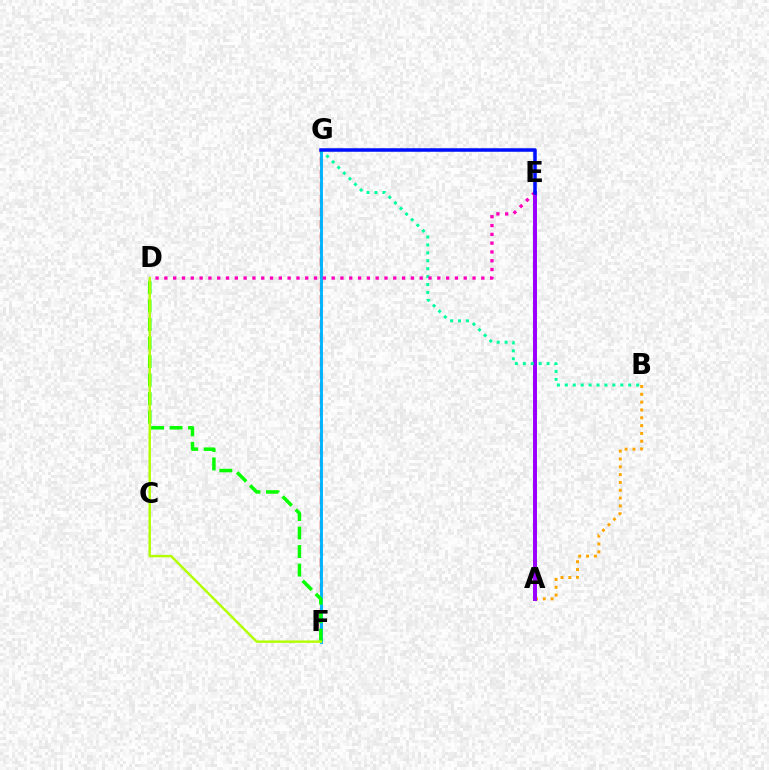{('A', 'B'): [{'color': '#ffa500', 'line_style': 'dotted', 'thickness': 2.13}], ('A', 'E'): [{'color': '#9b00ff', 'line_style': 'solid', 'thickness': 2.87}], ('F', 'G'): [{'color': '#ff0000', 'line_style': 'dashed', 'thickness': 1.7}, {'color': '#00b5ff', 'line_style': 'solid', 'thickness': 2.08}], ('B', 'G'): [{'color': '#00ff9d', 'line_style': 'dotted', 'thickness': 2.15}], ('D', 'E'): [{'color': '#ff00bd', 'line_style': 'dotted', 'thickness': 2.39}], ('E', 'G'): [{'color': '#0010ff', 'line_style': 'solid', 'thickness': 2.54}], ('D', 'F'): [{'color': '#08ff00', 'line_style': 'dashed', 'thickness': 2.51}, {'color': '#b3ff00', 'line_style': 'solid', 'thickness': 1.75}]}